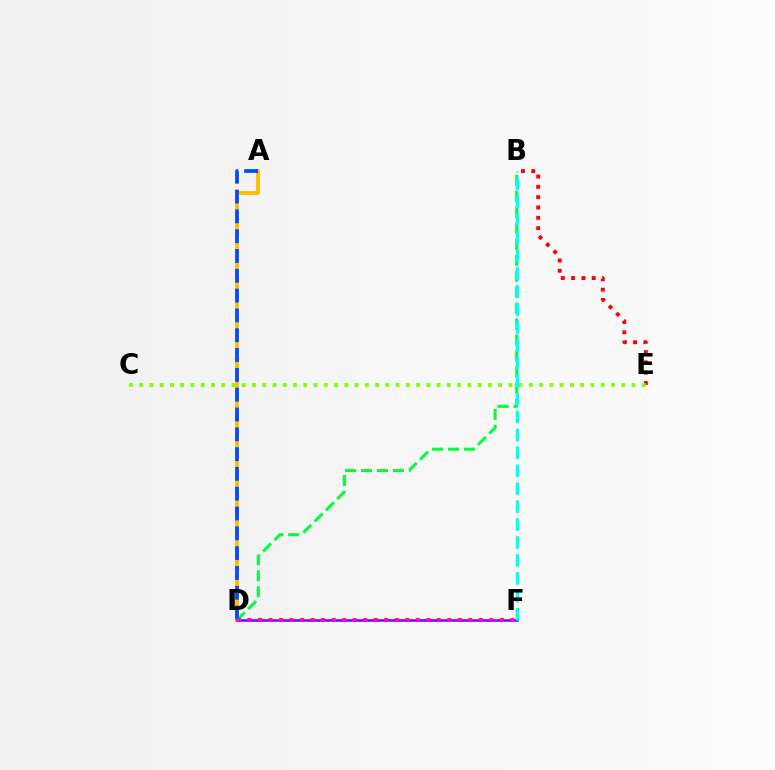{('A', 'D'): [{'color': '#ffbd00', 'line_style': 'solid', 'thickness': 2.73}, {'color': '#004bff', 'line_style': 'dashed', 'thickness': 2.69}], ('B', 'E'): [{'color': '#ff0000', 'line_style': 'dotted', 'thickness': 2.8}], ('D', 'F'): [{'color': '#7200ff', 'line_style': 'solid', 'thickness': 1.81}, {'color': '#ff00cf', 'line_style': 'dotted', 'thickness': 2.86}], ('B', 'D'): [{'color': '#00ff39', 'line_style': 'dashed', 'thickness': 2.17}], ('C', 'E'): [{'color': '#84ff00', 'line_style': 'dotted', 'thickness': 2.79}], ('B', 'F'): [{'color': '#00fff6', 'line_style': 'dashed', 'thickness': 2.44}]}